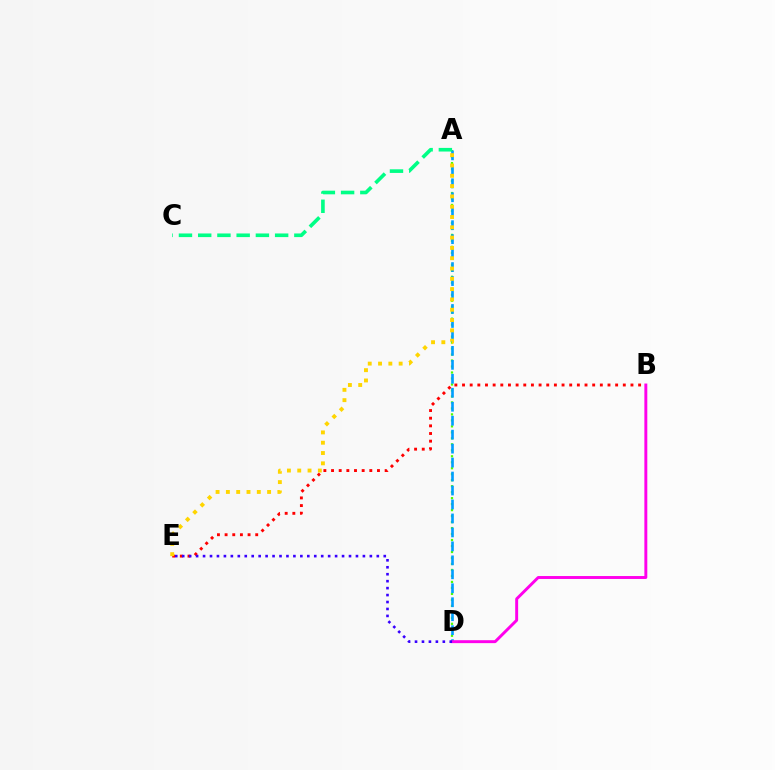{('A', 'D'): [{'color': '#4fff00', 'line_style': 'dotted', 'thickness': 1.63}, {'color': '#009eff', 'line_style': 'dashed', 'thickness': 1.9}], ('B', 'E'): [{'color': '#ff0000', 'line_style': 'dotted', 'thickness': 2.08}], ('A', 'C'): [{'color': '#00ff86', 'line_style': 'dashed', 'thickness': 2.61}], ('B', 'D'): [{'color': '#ff00ed', 'line_style': 'solid', 'thickness': 2.11}], ('D', 'E'): [{'color': '#3700ff', 'line_style': 'dotted', 'thickness': 1.89}], ('A', 'E'): [{'color': '#ffd500', 'line_style': 'dotted', 'thickness': 2.8}]}